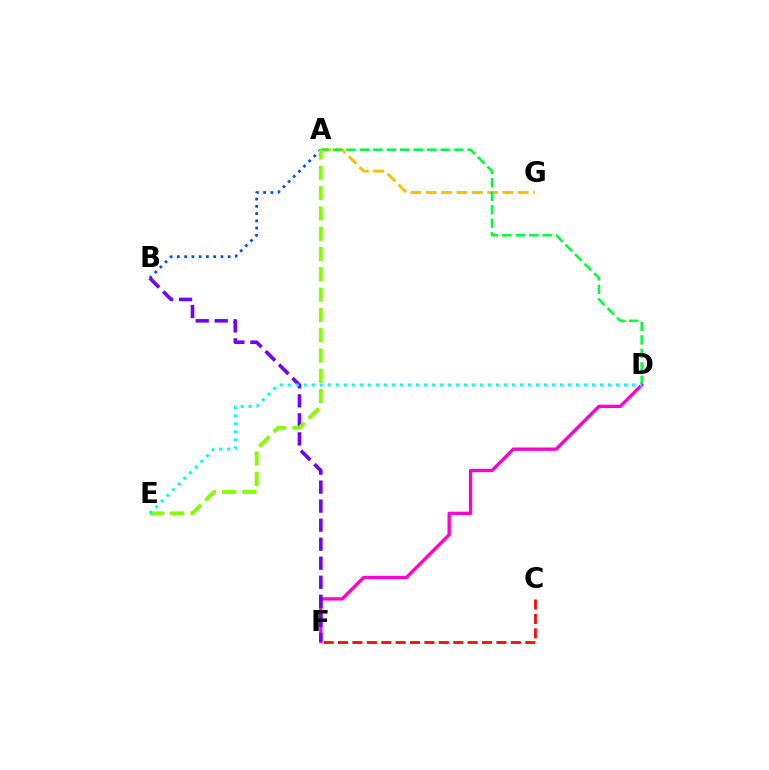{('A', 'B'): [{'color': '#004bff', 'line_style': 'dotted', 'thickness': 1.97}], ('A', 'G'): [{'color': '#ffbd00', 'line_style': 'dashed', 'thickness': 2.08}], ('A', 'D'): [{'color': '#00ff39', 'line_style': 'dashed', 'thickness': 1.83}], ('D', 'F'): [{'color': '#ff00cf', 'line_style': 'solid', 'thickness': 2.39}], ('B', 'F'): [{'color': '#7200ff', 'line_style': 'dashed', 'thickness': 2.58}], ('C', 'F'): [{'color': '#ff0000', 'line_style': 'dashed', 'thickness': 1.96}], ('A', 'E'): [{'color': '#84ff00', 'line_style': 'dashed', 'thickness': 2.76}], ('D', 'E'): [{'color': '#00fff6', 'line_style': 'dotted', 'thickness': 2.18}]}